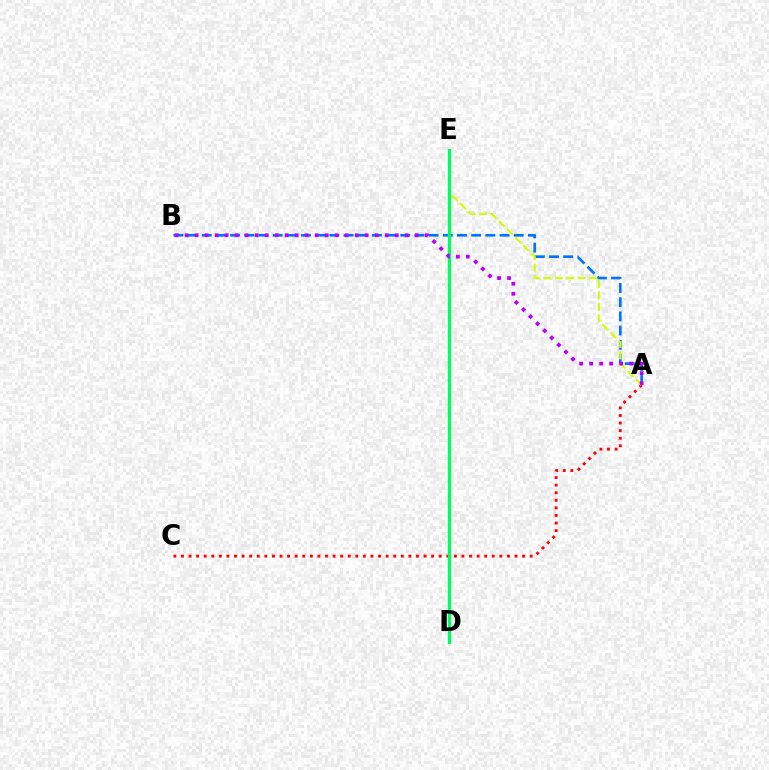{('A', 'C'): [{'color': '#ff0000', 'line_style': 'dotted', 'thickness': 2.06}], ('A', 'B'): [{'color': '#0074ff', 'line_style': 'dashed', 'thickness': 1.93}, {'color': '#b900ff', 'line_style': 'dotted', 'thickness': 2.72}], ('A', 'E'): [{'color': '#d1ff00', 'line_style': 'dashed', 'thickness': 1.56}], ('D', 'E'): [{'color': '#00ff5c', 'line_style': 'solid', 'thickness': 2.36}]}